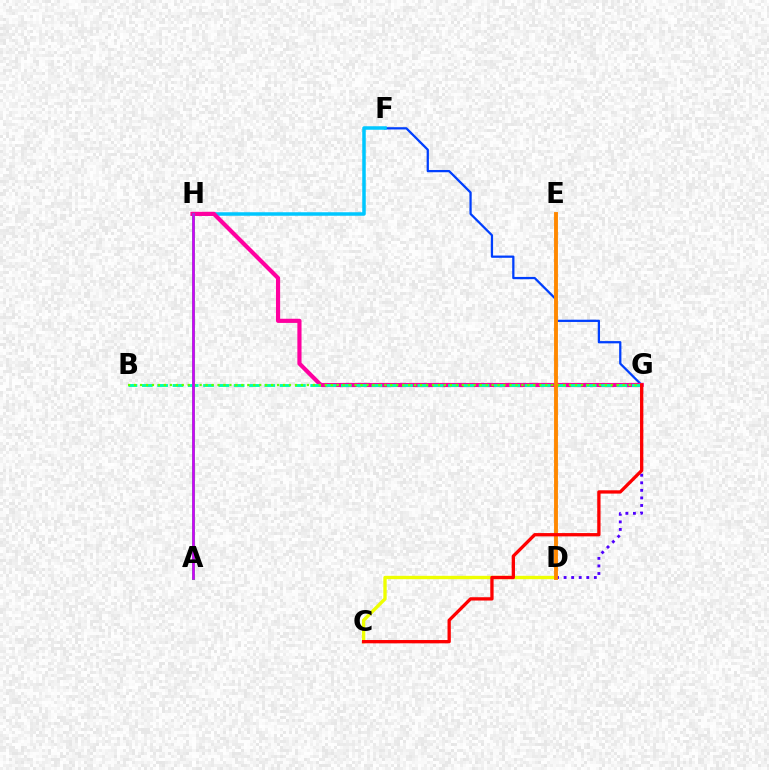{('F', 'G'): [{'color': '#003fff', 'line_style': 'solid', 'thickness': 1.63}], ('F', 'H'): [{'color': '#00c7ff', 'line_style': 'solid', 'thickness': 2.53}], ('C', 'D'): [{'color': '#eeff00', 'line_style': 'solid', 'thickness': 2.4}], ('G', 'H'): [{'color': '#ff00a0', 'line_style': 'solid', 'thickness': 2.99}], ('D', 'G'): [{'color': '#4f00ff', 'line_style': 'dotted', 'thickness': 2.05}], ('B', 'G'): [{'color': '#00ffaf', 'line_style': 'dashed', 'thickness': 2.08}, {'color': '#66ff00', 'line_style': 'dotted', 'thickness': 1.62}], ('A', 'H'): [{'color': '#00ff27', 'line_style': 'solid', 'thickness': 2.15}, {'color': '#d600ff', 'line_style': 'solid', 'thickness': 1.87}], ('D', 'E'): [{'color': '#ff8800', 'line_style': 'solid', 'thickness': 2.79}], ('C', 'G'): [{'color': '#ff0000', 'line_style': 'solid', 'thickness': 2.37}]}